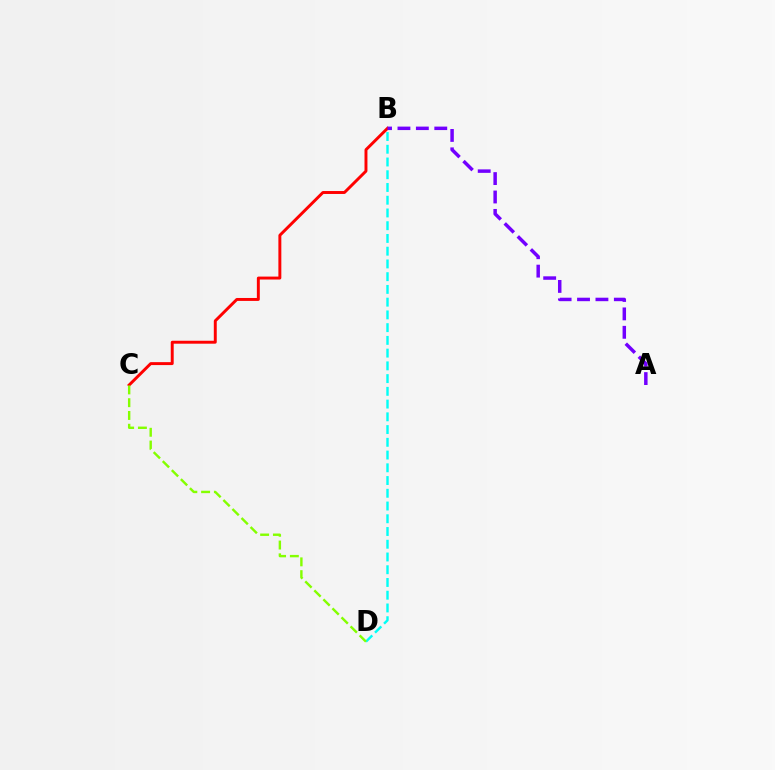{('B', 'D'): [{'color': '#00fff6', 'line_style': 'dashed', 'thickness': 1.73}], ('B', 'C'): [{'color': '#ff0000', 'line_style': 'solid', 'thickness': 2.12}], ('A', 'B'): [{'color': '#7200ff', 'line_style': 'dashed', 'thickness': 2.5}], ('C', 'D'): [{'color': '#84ff00', 'line_style': 'dashed', 'thickness': 1.74}]}